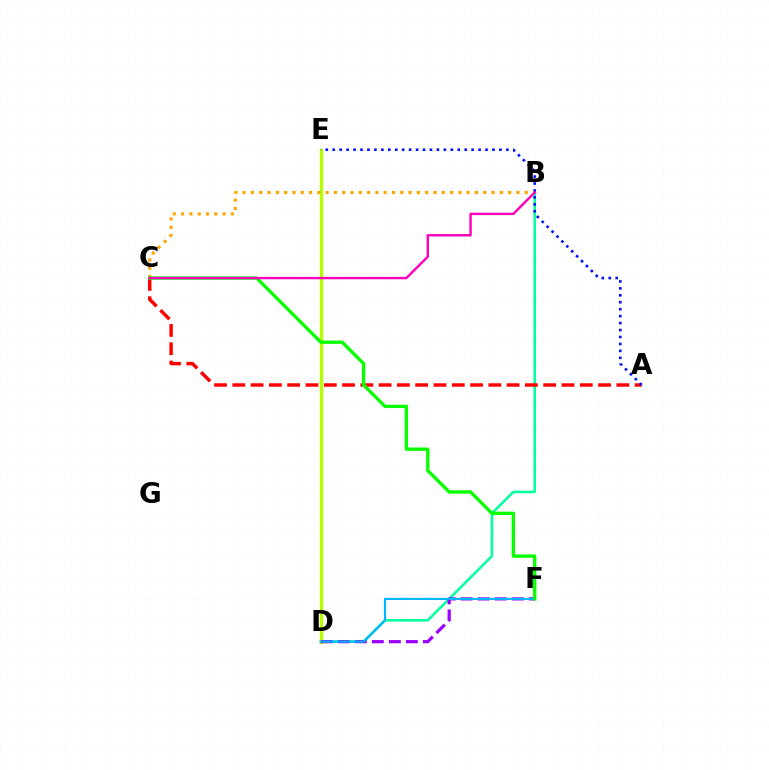{('B', 'D'): [{'color': '#00ff9d', 'line_style': 'solid', 'thickness': 1.83}], ('A', 'C'): [{'color': '#ff0000', 'line_style': 'dashed', 'thickness': 2.48}], ('D', 'E'): [{'color': '#b3ff00', 'line_style': 'solid', 'thickness': 2.42}], ('D', 'F'): [{'color': '#9b00ff', 'line_style': 'dashed', 'thickness': 2.31}, {'color': '#00b5ff', 'line_style': 'solid', 'thickness': 1.55}], ('B', 'C'): [{'color': '#ffa500', 'line_style': 'dotted', 'thickness': 2.25}, {'color': '#ff00bd', 'line_style': 'solid', 'thickness': 1.74}], ('C', 'F'): [{'color': '#08ff00', 'line_style': 'solid', 'thickness': 2.4}], ('A', 'E'): [{'color': '#0010ff', 'line_style': 'dotted', 'thickness': 1.89}]}